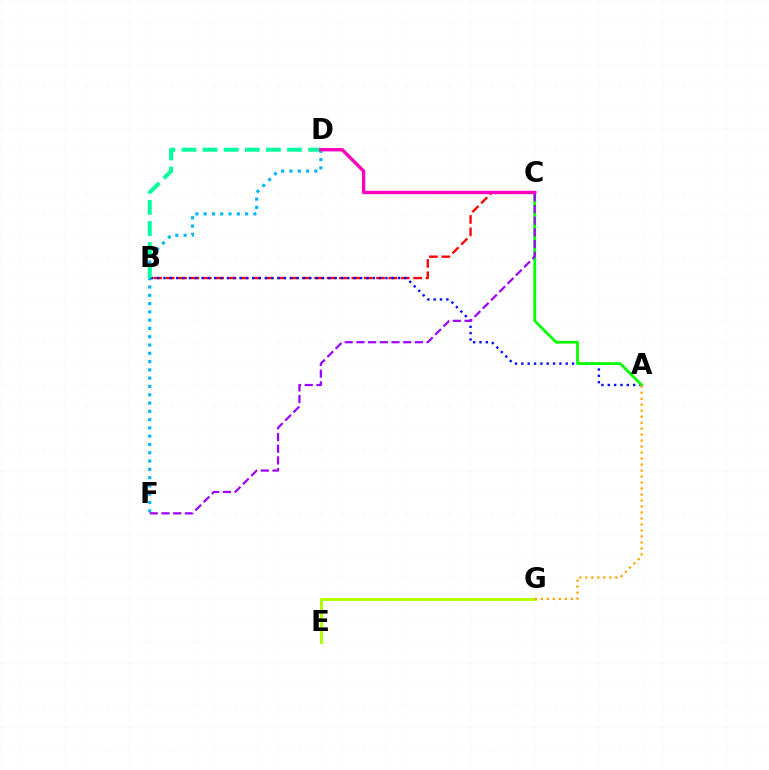{('B', 'C'): [{'color': '#ff0000', 'line_style': 'dashed', 'thickness': 1.68}], ('D', 'F'): [{'color': '#00b5ff', 'line_style': 'dotted', 'thickness': 2.25}], ('A', 'B'): [{'color': '#0010ff', 'line_style': 'dotted', 'thickness': 1.72}], ('A', 'C'): [{'color': '#08ff00', 'line_style': 'solid', 'thickness': 2.01}], ('C', 'F'): [{'color': '#9b00ff', 'line_style': 'dashed', 'thickness': 1.59}], ('B', 'D'): [{'color': '#00ff9d', 'line_style': 'dashed', 'thickness': 2.87}], ('C', 'D'): [{'color': '#ff00bd', 'line_style': 'solid', 'thickness': 2.44}], ('E', 'G'): [{'color': '#b3ff00', 'line_style': 'solid', 'thickness': 2.15}], ('A', 'G'): [{'color': '#ffa500', 'line_style': 'dotted', 'thickness': 1.63}]}